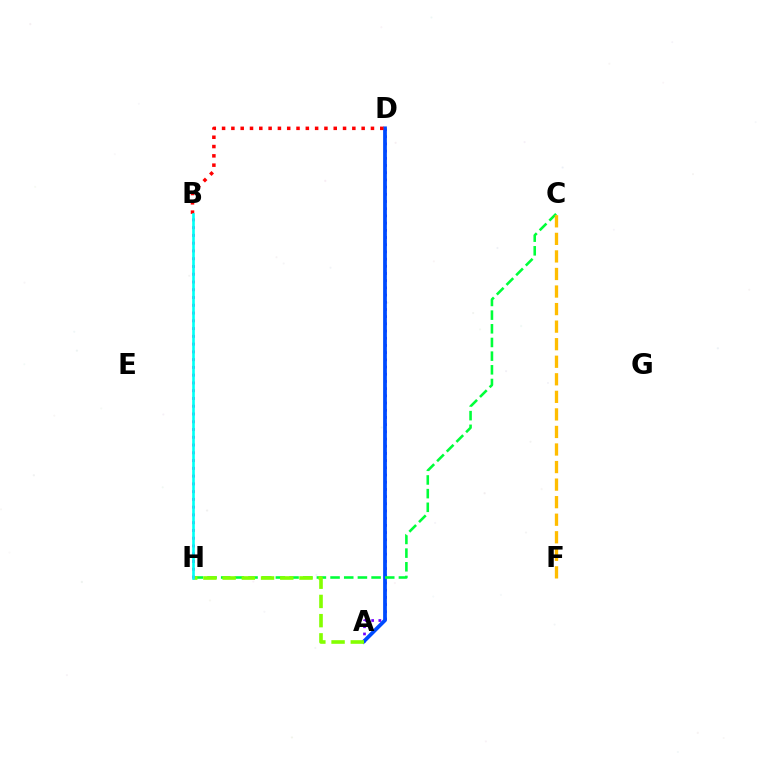{('A', 'D'): [{'color': '#7200ff', 'line_style': 'dotted', 'thickness': 1.96}, {'color': '#004bff', 'line_style': 'solid', 'thickness': 2.71}], ('B', 'D'): [{'color': '#ff0000', 'line_style': 'dotted', 'thickness': 2.53}], ('C', 'H'): [{'color': '#00ff39', 'line_style': 'dashed', 'thickness': 1.86}], ('A', 'H'): [{'color': '#84ff00', 'line_style': 'dashed', 'thickness': 2.61}], ('B', 'H'): [{'color': '#ff00cf', 'line_style': 'dotted', 'thickness': 2.11}, {'color': '#00fff6', 'line_style': 'solid', 'thickness': 1.89}], ('C', 'F'): [{'color': '#ffbd00', 'line_style': 'dashed', 'thickness': 2.38}]}